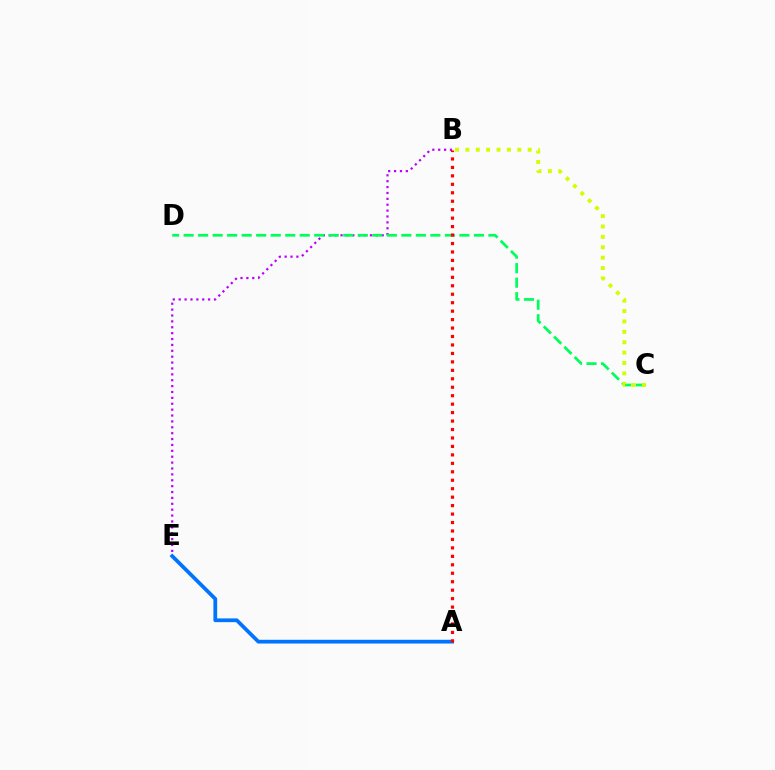{('B', 'E'): [{'color': '#b900ff', 'line_style': 'dotted', 'thickness': 1.6}], ('C', 'D'): [{'color': '#00ff5c', 'line_style': 'dashed', 'thickness': 1.97}], ('A', 'E'): [{'color': '#0074ff', 'line_style': 'solid', 'thickness': 2.7}], ('B', 'C'): [{'color': '#d1ff00', 'line_style': 'dotted', 'thickness': 2.82}], ('A', 'B'): [{'color': '#ff0000', 'line_style': 'dotted', 'thickness': 2.3}]}